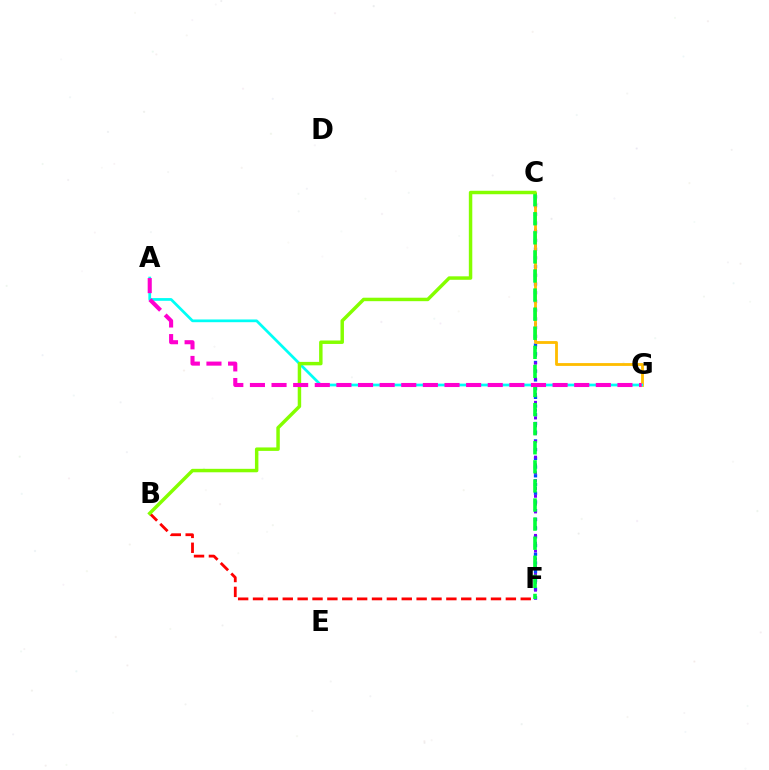{('C', 'F'): [{'color': '#004bff', 'line_style': 'dotted', 'thickness': 2.37}, {'color': '#7200ff', 'line_style': 'dotted', 'thickness': 2.13}, {'color': '#00ff39', 'line_style': 'dashed', 'thickness': 2.59}], ('B', 'F'): [{'color': '#ff0000', 'line_style': 'dashed', 'thickness': 2.02}], ('C', 'G'): [{'color': '#ffbd00', 'line_style': 'solid', 'thickness': 2.03}], ('A', 'G'): [{'color': '#00fff6', 'line_style': 'solid', 'thickness': 1.97}, {'color': '#ff00cf', 'line_style': 'dashed', 'thickness': 2.94}], ('B', 'C'): [{'color': '#84ff00', 'line_style': 'solid', 'thickness': 2.49}]}